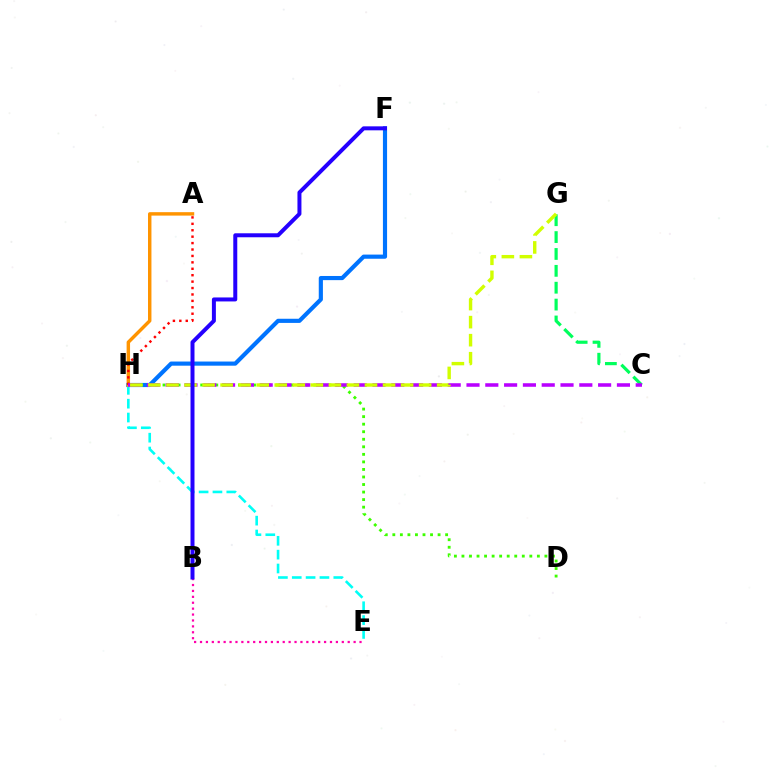{('F', 'H'): [{'color': '#0074ff', 'line_style': 'solid', 'thickness': 2.99}], ('E', 'H'): [{'color': '#00fff6', 'line_style': 'dashed', 'thickness': 1.88}], ('A', 'H'): [{'color': '#ff9400', 'line_style': 'solid', 'thickness': 2.47}, {'color': '#ff0000', 'line_style': 'dotted', 'thickness': 1.74}], ('D', 'H'): [{'color': '#3dff00', 'line_style': 'dotted', 'thickness': 2.05}], ('B', 'E'): [{'color': '#ff00ac', 'line_style': 'dotted', 'thickness': 1.61}], ('C', 'G'): [{'color': '#00ff5c', 'line_style': 'dashed', 'thickness': 2.29}], ('C', 'H'): [{'color': '#b900ff', 'line_style': 'dashed', 'thickness': 2.55}], ('G', 'H'): [{'color': '#d1ff00', 'line_style': 'dashed', 'thickness': 2.45}], ('B', 'F'): [{'color': '#2500ff', 'line_style': 'solid', 'thickness': 2.87}]}